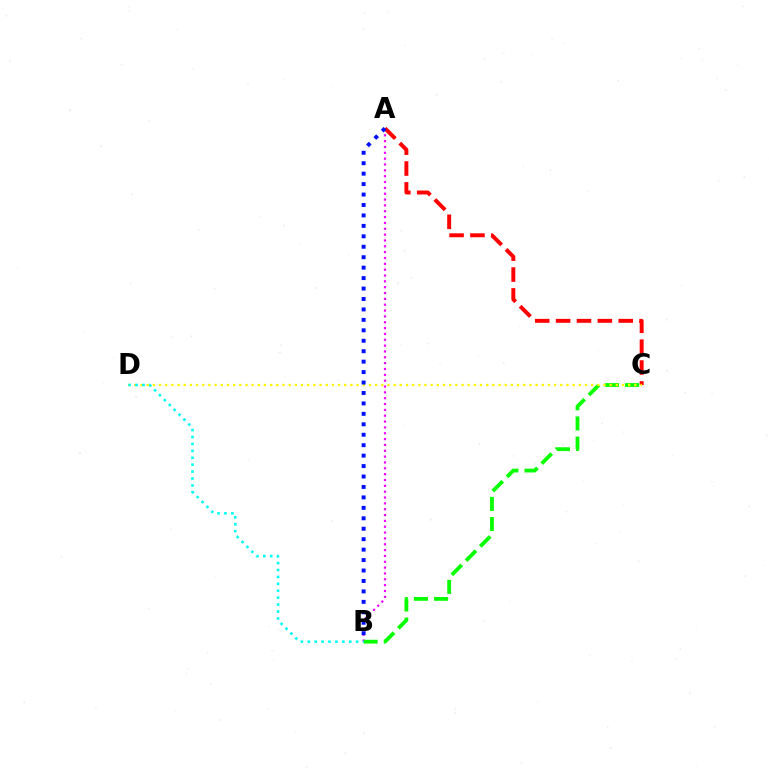{('A', 'B'): [{'color': '#ee00ff', 'line_style': 'dotted', 'thickness': 1.59}, {'color': '#0010ff', 'line_style': 'dotted', 'thickness': 2.84}], ('A', 'C'): [{'color': '#ff0000', 'line_style': 'dashed', 'thickness': 2.84}], ('B', 'C'): [{'color': '#08ff00', 'line_style': 'dashed', 'thickness': 2.74}], ('C', 'D'): [{'color': '#fcf500', 'line_style': 'dotted', 'thickness': 1.68}], ('B', 'D'): [{'color': '#00fff6', 'line_style': 'dotted', 'thickness': 1.88}]}